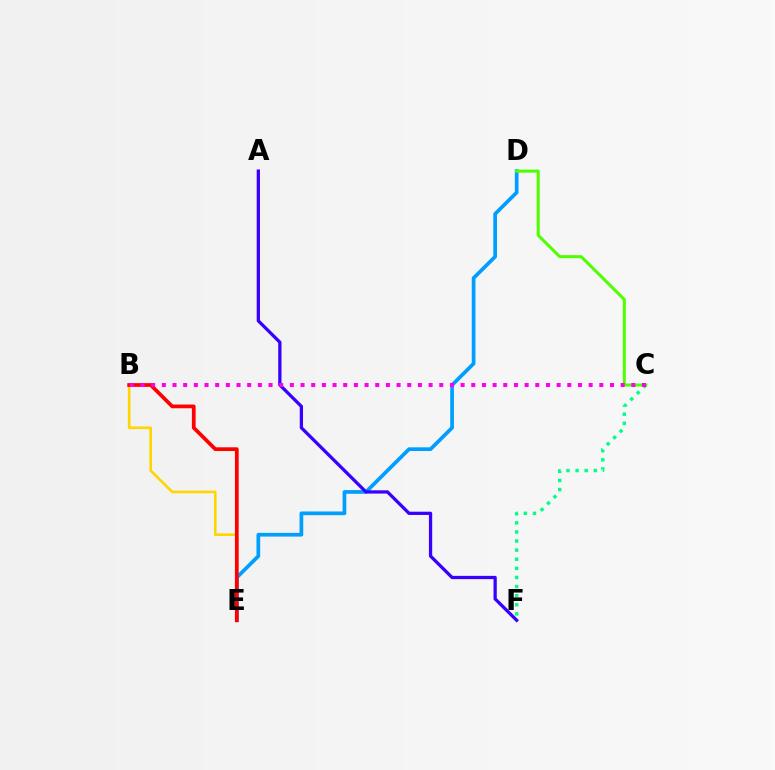{('B', 'E'): [{'color': '#ffd500', 'line_style': 'solid', 'thickness': 1.87}, {'color': '#ff0000', 'line_style': 'solid', 'thickness': 2.69}], ('D', 'E'): [{'color': '#009eff', 'line_style': 'solid', 'thickness': 2.67}], ('C', 'F'): [{'color': '#00ff86', 'line_style': 'dotted', 'thickness': 2.47}], ('A', 'F'): [{'color': '#3700ff', 'line_style': 'solid', 'thickness': 2.35}], ('C', 'D'): [{'color': '#4fff00', 'line_style': 'solid', 'thickness': 2.19}], ('B', 'C'): [{'color': '#ff00ed', 'line_style': 'dotted', 'thickness': 2.9}]}